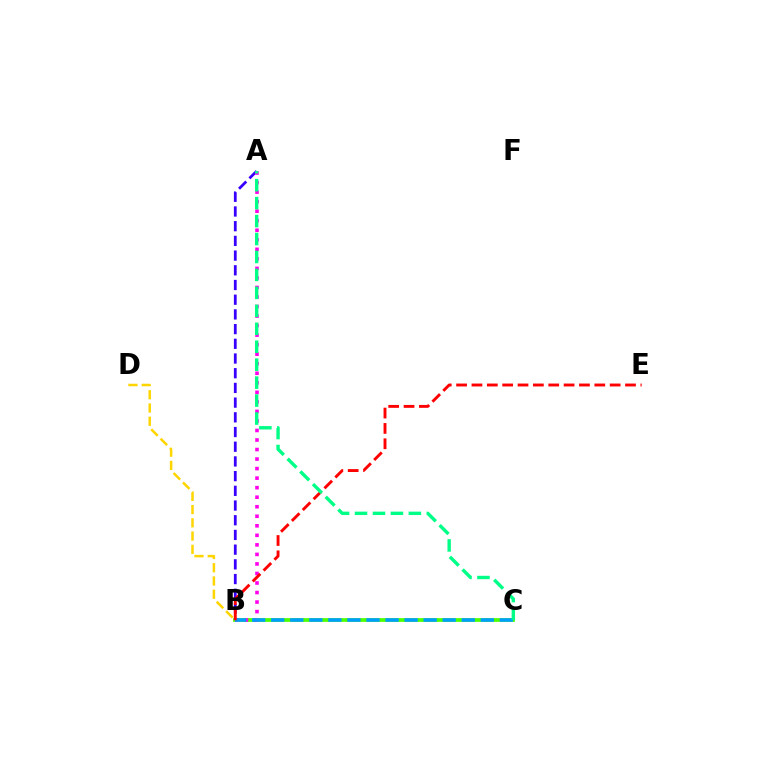{('A', 'B'): [{'color': '#3700ff', 'line_style': 'dashed', 'thickness': 2.0}, {'color': '#ff00ed', 'line_style': 'dotted', 'thickness': 2.59}], ('B', 'C'): [{'color': '#4fff00', 'line_style': 'solid', 'thickness': 2.71}, {'color': '#009eff', 'line_style': 'dashed', 'thickness': 2.59}], ('B', 'D'): [{'color': '#ffd500', 'line_style': 'dashed', 'thickness': 1.8}], ('B', 'E'): [{'color': '#ff0000', 'line_style': 'dashed', 'thickness': 2.09}], ('A', 'C'): [{'color': '#00ff86', 'line_style': 'dashed', 'thickness': 2.44}]}